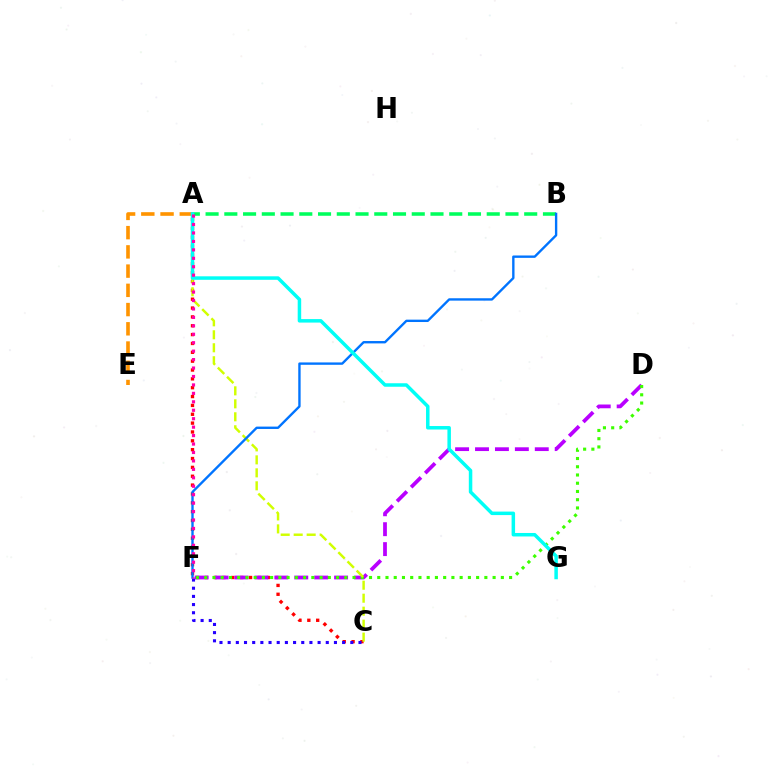{('A', 'C'): [{'color': '#ff0000', 'line_style': 'dotted', 'thickness': 2.41}, {'color': '#d1ff00', 'line_style': 'dashed', 'thickness': 1.76}], ('A', 'E'): [{'color': '#ff9400', 'line_style': 'dashed', 'thickness': 2.61}], ('D', 'F'): [{'color': '#b900ff', 'line_style': 'dashed', 'thickness': 2.71}, {'color': '#3dff00', 'line_style': 'dotted', 'thickness': 2.24}], ('A', 'B'): [{'color': '#00ff5c', 'line_style': 'dashed', 'thickness': 2.55}], ('B', 'F'): [{'color': '#0074ff', 'line_style': 'solid', 'thickness': 1.71}], ('C', 'F'): [{'color': '#2500ff', 'line_style': 'dotted', 'thickness': 2.22}], ('A', 'G'): [{'color': '#00fff6', 'line_style': 'solid', 'thickness': 2.52}], ('A', 'F'): [{'color': '#ff00ac', 'line_style': 'dotted', 'thickness': 2.29}]}